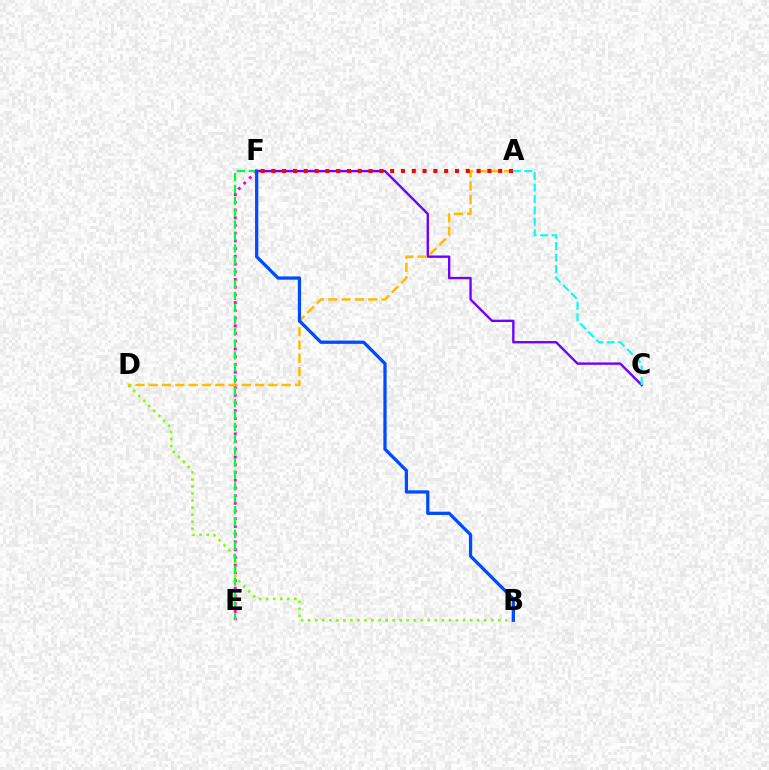{('E', 'F'): [{'color': '#ff00cf', 'line_style': 'dotted', 'thickness': 2.1}, {'color': '#00ff39', 'line_style': 'dashed', 'thickness': 1.62}], ('C', 'F'): [{'color': '#7200ff', 'line_style': 'solid', 'thickness': 1.71}], ('A', 'D'): [{'color': '#ffbd00', 'line_style': 'dashed', 'thickness': 1.81}], ('B', 'D'): [{'color': '#84ff00', 'line_style': 'dotted', 'thickness': 1.91}], ('A', 'C'): [{'color': '#00fff6', 'line_style': 'dashed', 'thickness': 1.55}], ('A', 'F'): [{'color': '#ff0000', 'line_style': 'dotted', 'thickness': 2.93}], ('B', 'F'): [{'color': '#004bff', 'line_style': 'solid', 'thickness': 2.34}]}